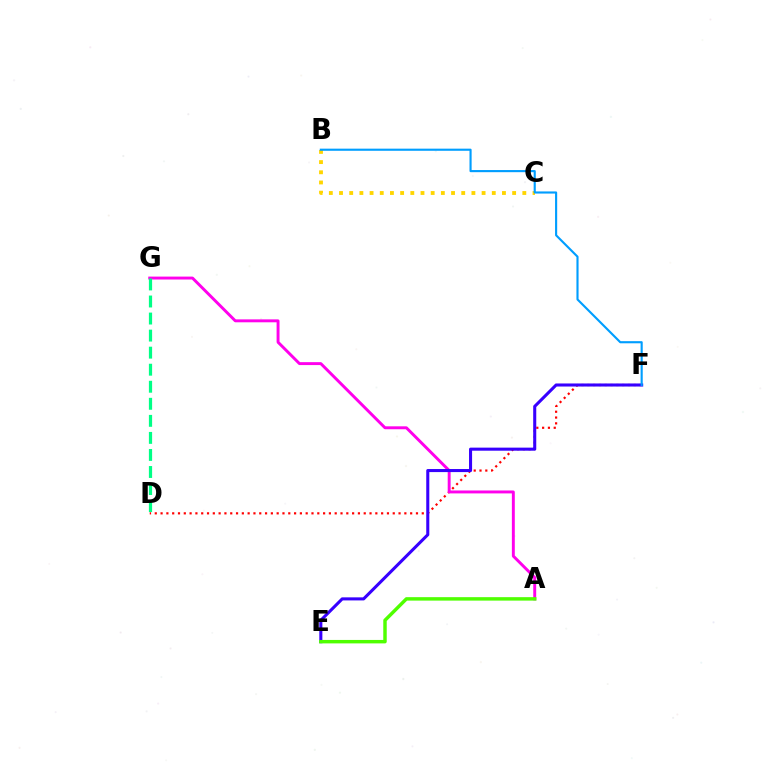{('D', 'F'): [{'color': '#ff0000', 'line_style': 'dotted', 'thickness': 1.58}], ('A', 'G'): [{'color': '#ff00ed', 'line_style': 'solid', 'thickness': 2.11}], ('D', 'G'): [{'color': '#00ff86', 'line_style': 'dashed', 'thickness': 2.32}], ('B', 'C'): [{'color': '#ffd500', 'line_style': 'dotted', 'thickness': 2.77}], ('E', 'F'): [{'color': '#3700ff', 'line_style': 'solid', 'thickness': 2.21}], ('B', 'F'): [{'color': '#009eff', 'line_style': 'solid', 'thickness': 1.53}], ('A', 'E'): [{'color': '#4fff00', 'line_style': 'solid', 'thickness': 2.48}]}